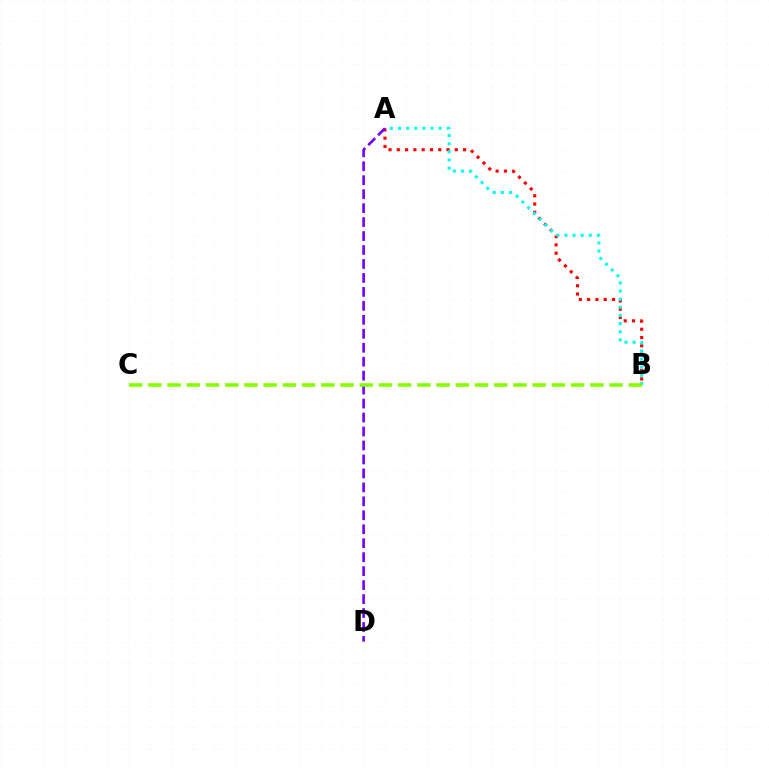{('A', 'B'): [{'color': '#ff0000', 'line_style': 'dotted', 'thickness': 2.25}, {'color': '#00fff6', 'line_style': 'dotted', 'thickness': 2.21}], ('A', 'D'): [{'color': '#7200ff', 'line_style': 'dashed', 'thickness': 1.9}], ('B', 'C'): [{'color': '#84ff00', 'line_style': 'dashed', 'thickness': 2.61}]}